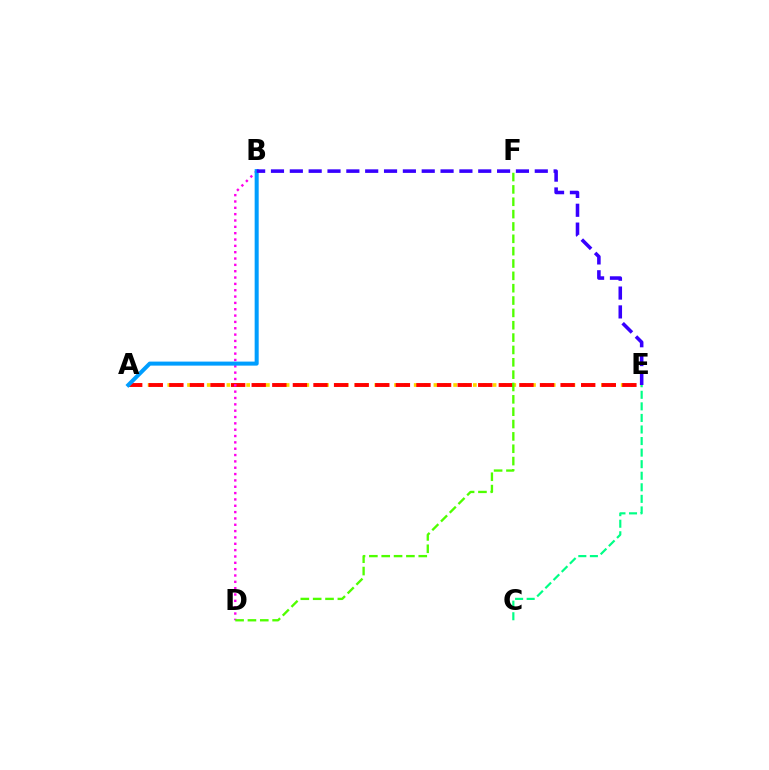{('A', 'E'): [{'color': '#ffd500', 'line_style': 'dotted', 'thickness': 2.68}, {'color': '#ff0000', 'line_style': 'dashed', 'thickness': 2.8}], ('C', 'E'): [{'color': '#00ff86', 'line_style': 'dashed', 'thickness': 1.57}], ('B', 'D'): [{'color': '#ff00ed', 'line_style': 'dotted', 'thickness': 1.72}], ('D', 'F'): [{'color': '#4fff00', 'line_style': 'dashed', 'thickness': 1.68}], ('A', 'B'): [{'color': '#009eff', 'line_style': 'solid', 'thickness': 2.9}], ('B', 'E'): [{'color': '#3700ff', 'line_style': 'dashed', 'thickness': 2.56}]}